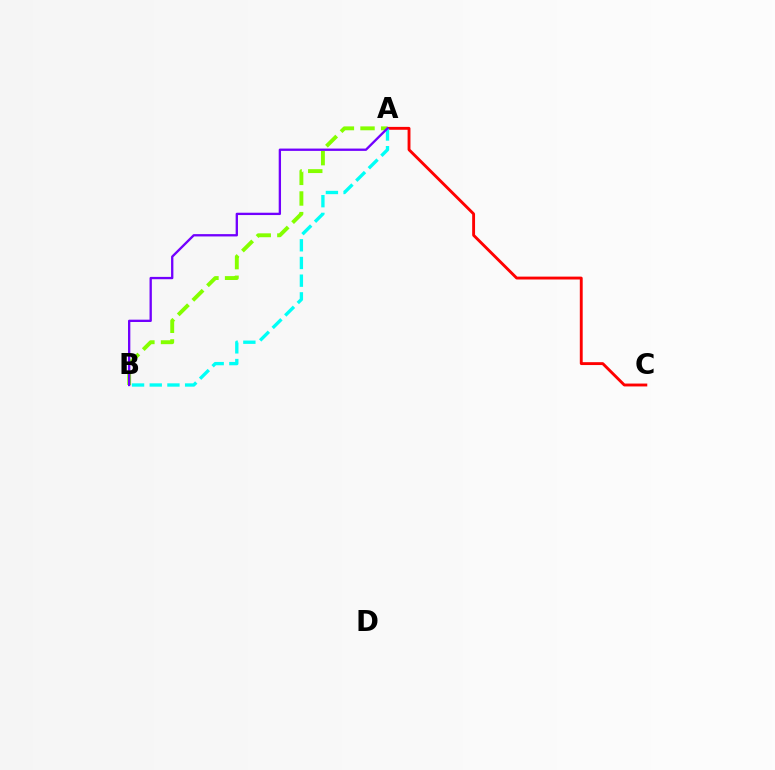{('A', 'C'): [{'color': '#ff0000', 'line_style': 'solid', 'thickness': 2.07}], ('A', 'B'): [{'color': '#84ff00', 'line_style': 'dashed', 'thickness': 2.8}, {'color': '#00fff6', 'line_style': 'dashed', 'thickness': 2.4}, {'color': '#7200ff', 'line_style': 'solid', 'thickness': 1.67}]}